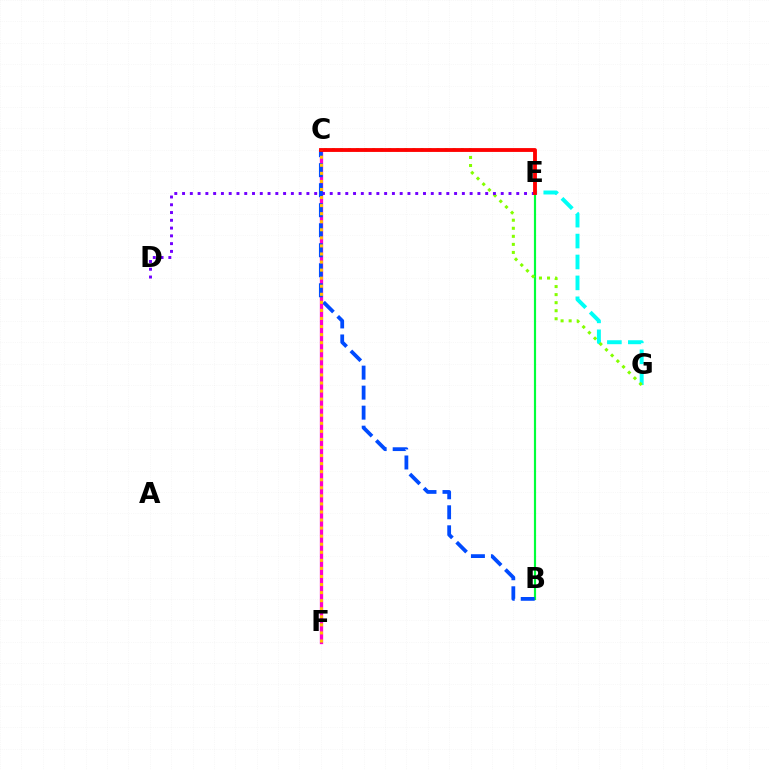{('E', 'G'): [{'color': '#00fff6', 'line_style': 'dashed', 'thickness': 2.84}], ('B', 'E'): [{'color': '#00ff39', 'line_style': 'solid', 'thickness': 1.56}], ('C', 'G'): [{'color': '#84ff00', 'line_style': 'dotted', 'thickness': 2.19}], ('C', 'F'): [{'color': '#ff00cf', 'line_style': 'solid', 'thickness': 2.37}, {'color': '#ffbd00', 'line_style': 'dotted', 'thickness': 2.19}], ('D', 'E'): [{'color': '#7200ff', 'line_style': 'dotted', 'thickness': 2.11}], ('B', 'C'): [{'color': '#004bff', 'line_style': 'dashed', 'thickness': 2.72}], ('C', 'E'): [{'color': '#ff0000', 'line_style': 'solid', 'thickness': 2.76}]}